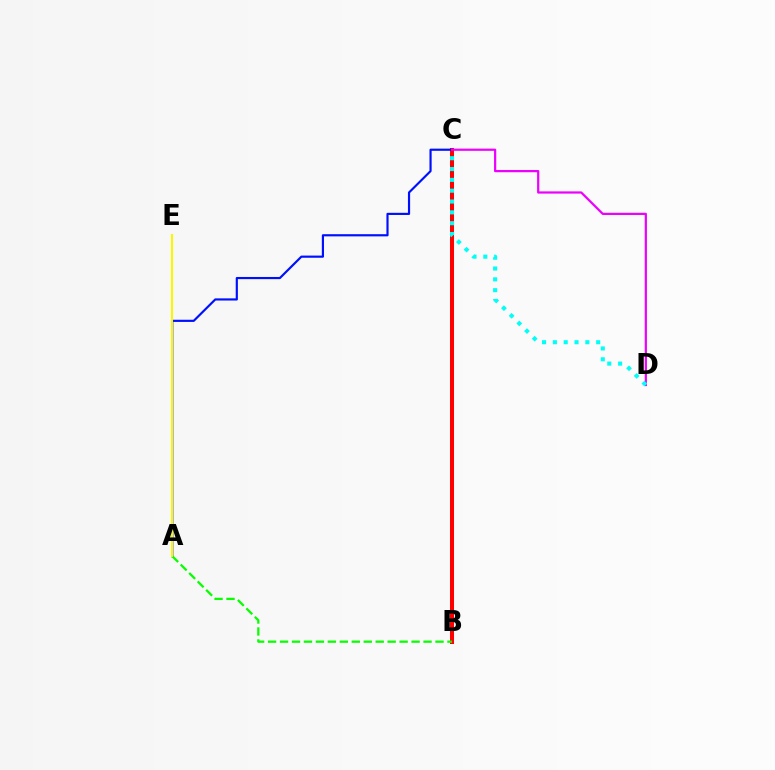{('B', 'C'): [{'color': '#ff0000', 'line_style': 'solid', 'thickness': 2.89}], ('A', 'C'): [{'color': '#0010ff', 'line_style': 'solid', 'thickness': 1.56}], ('A', 'B'): [{'color': '#08ff00', 'line_style': 'dashed', 'thickness': 1.62}], ('C', 'D'): [{'color': '#ee00ff', 'line_style': 'solid', 'thickness': 1.6}, {'color': '#00fff6', 'line_style': 'dotted', 'thickness': 2.94}], ('A', 'E'): [{'color': '#fcf500', 'line_style': 'solid', 'thickness': 1.51}]}